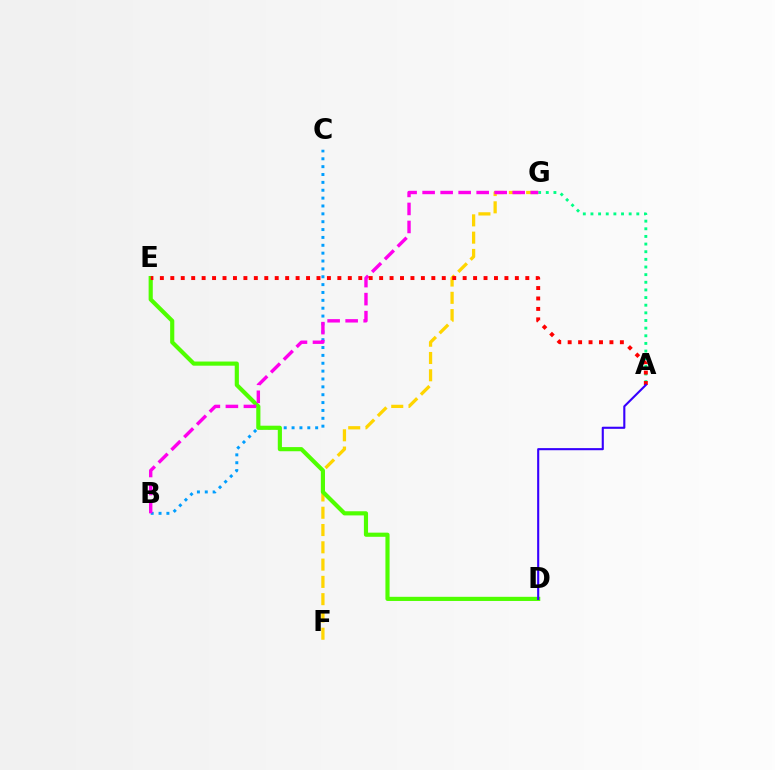{('B', 'C'): [{'color': '#009eff', 'line_style': 'dotted', 'thickness': 2.14}], ('A', 'G'): [{'color': '#00ff86', 'line_style': 'dotted', 'thickness': 2.08}], ('F', 'G'): [{'color': '#ffd500', 'line_style': 'dashed', 'thickness': 2.35}], ('D', 'E'): [{'color': '#4fff00', 'line_style': 'solid', 'thickness': 2.99}], ('B', 'G'): [{'color': '#ff00ed', 'line_style': 'dashed', 'thickness': 2.45}], ('A', 'E'): [{'color': '#ff0000', 'line_style': 'dotted', 'thickness': 2.84}], ('A', 'D'): [{'color': '#3700ff', 'line_style': 'solid', 'thickness': 1.52}]}